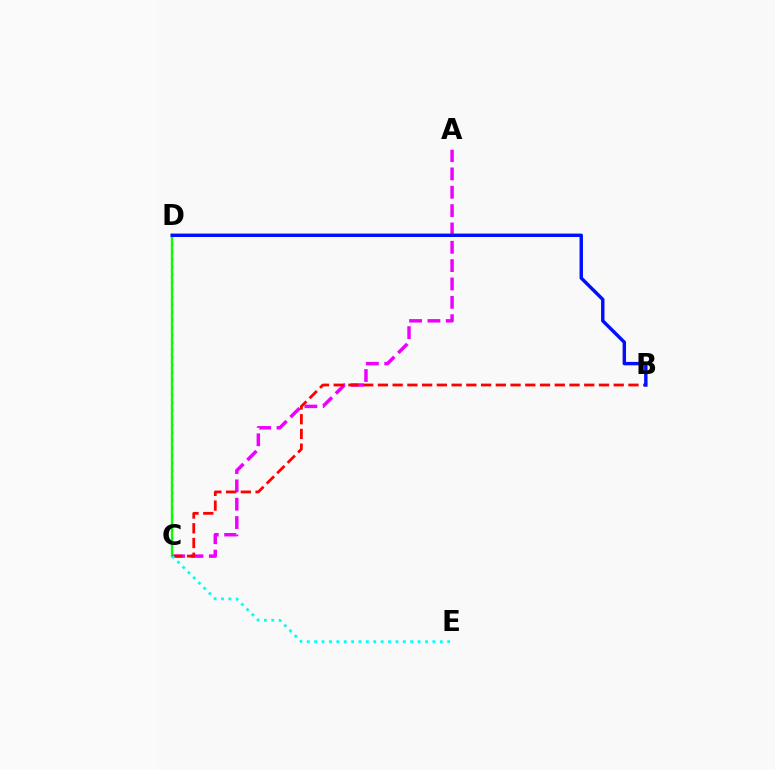{('A', 'C'): [{'color': '#ee00ff', 'line_style': 'dashed', 'thickness': 2.49}], ('C', 'D'): [{'color': '#fcf500', 'line_style': 'dotted', 'thickness': 2.05}, {'color': '#08ff00', 'line_style': 'solid', 'thickness': 1.7}], ('B', 'C'): [{'color': '#ff0000', 'line_style': 'dashed', 'thickness': 2.0}], ('C', 'E'): [{'color': '#00fff6', 'line_style': 'dotted', 'thickness': 2.01}], ('B', 'D'): [{'color': '#0010ff', 'line_style': 'solid', 'thickness': 2.46}]}